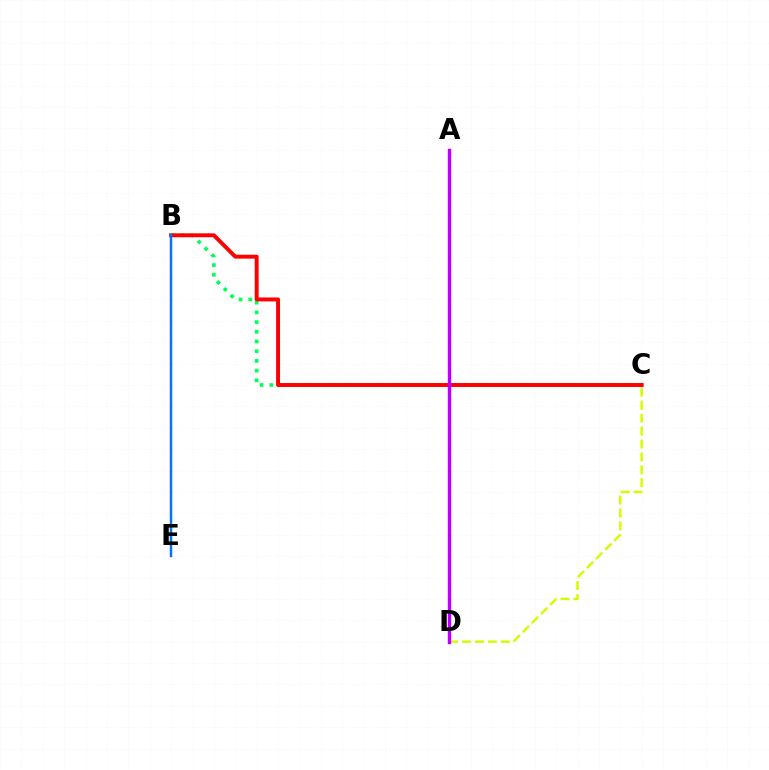{('B', 'C'): [{'color': '#00ff5c', 'line_style': 'dotted', 'thickness': 2.64}, {'color': '#ff0000', 'line_style': 'solid', 'thickness': 2.84}], ('C', 'D'): [{'color': '#d1ff00', 'line_style': 'dashed', 'thickness': 1.75}], ('B', 'E'): [{'color': '#0074ff', 'line_style': 'solid', 'thickness': 1.79}], ('A', 'D'): [{'color': '#b900ff', 'line_style': 'solid', 'thickness': 2.45}]}